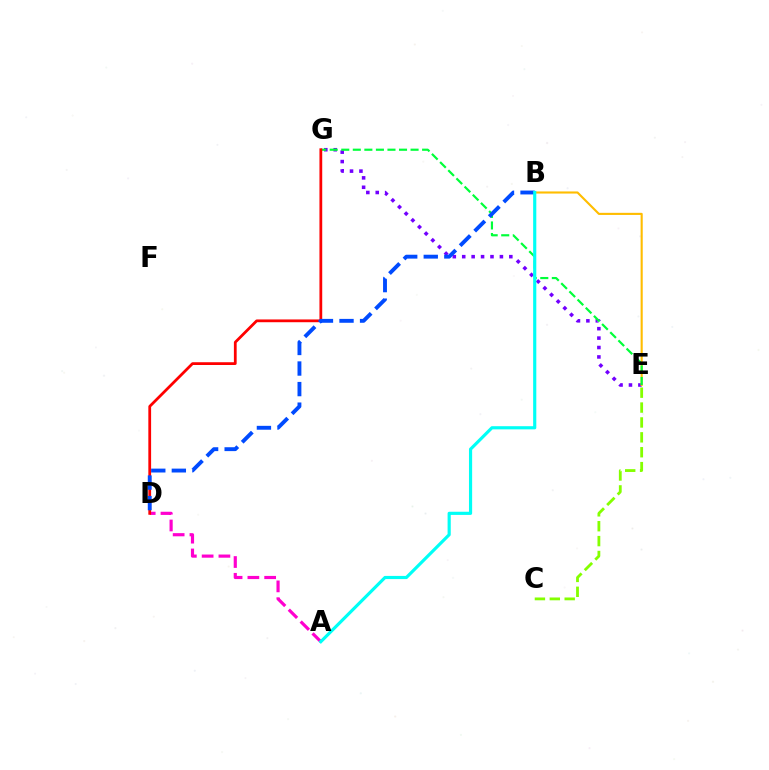{('E', 'G'): [{'color': '#7200ff', 'line_style': 'dotted', 'thickness': 2.56}, {'color': '#00ff39', 'line_style': 'dashed', 'thickness': 1.57}], ('B', 'E'): [{'color': '#ffbd00', 'line_style': 'solid', 'thickness': 1.52}], ('A', 'D'): [{'color': '#ff00cf', 'line_style': 'dashed', 'thickness': 2.28}], ('C', 'E'): [{'color': '#84ff00', 'line_style': 'dashed', 'thickness': 2.02}], ('D', 'G'): [{'color': '#ff0000', 'line_style': 'solid', 'thickness': 1.99}], ('B', 'D'): [{'color': '#004bff', 'line_style': 'dashed', 'thickness': 2.79}], ('A', 'B'): [{'color': '#00fff6', 'line_style': 'solid', 'thickness': 2.28}]}